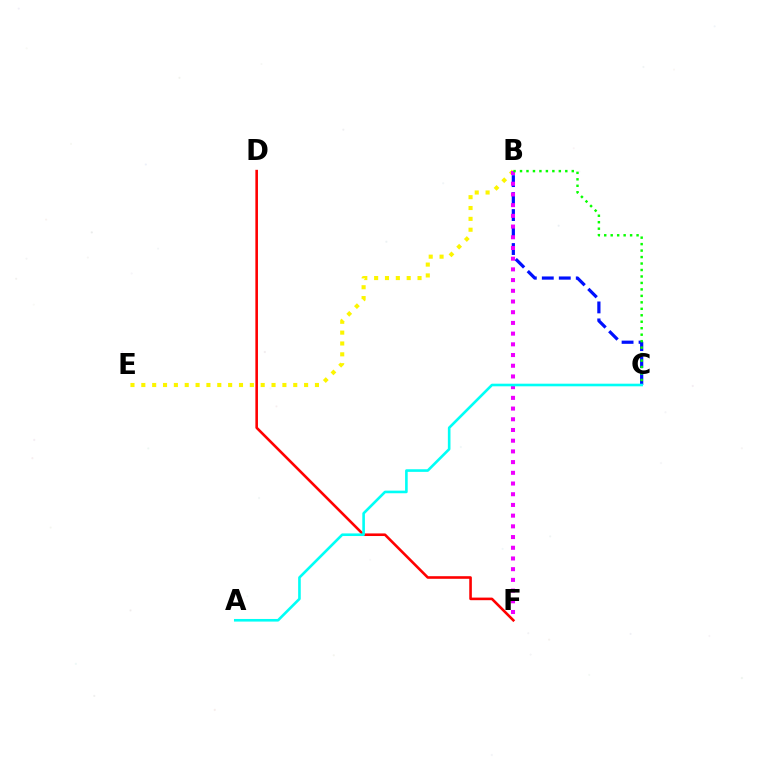{('B', 'C'): [{'color': '#0010ff', 'line_style': 'dashed', 'thickness': 2.31}, {'color': '#08ff00', 'line_style': 'dotted', 'thickness': 1.76}], ('B', 'E'): [{'color': '#fcf500', 'line_style': 'dotted', 'thickness': 2.95}], ('B', 'F'): [{'color': '#ee00ff', 'line_style': 'dotted', 'thickness': 2.91}], ('D', 'F'): [{'color': '#ff0000', 'line_style': 'solid', 'thickness': 1.87}], ('A', 'C'): [{'color': '#00fff6', 'line_style': 'solid', 'thickness': 1.88}]}